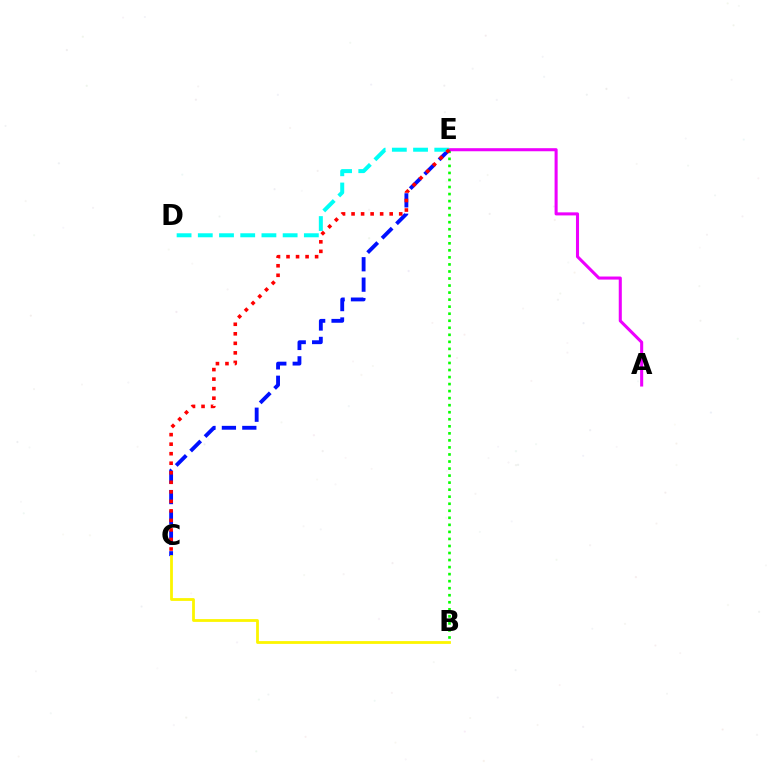{('B', 'E'): [{'color': '#08ff00', 'line_style': 'dotted', 'thickness': 1.91}], ('A', 'E'): [{'color': '#ee00ff', 'line_style': 'solid', 'thickness': 2.2}], ('C', 'E'): [{'color': '#0010ff', 'line_style': 'dashed', 'thickness': 2.77}, {'color': '#ff0000', 'line_style': 'dotted', 'thickness': 2.59}], ('D', 'E'): [{'color': '#00fff6', 'line_style': 'dashed', 'thickness': 2.88}], ('B', 'C'): [{'color': '#fcf500', 'line_style': 'solid', 'thickness': 2.01}]}